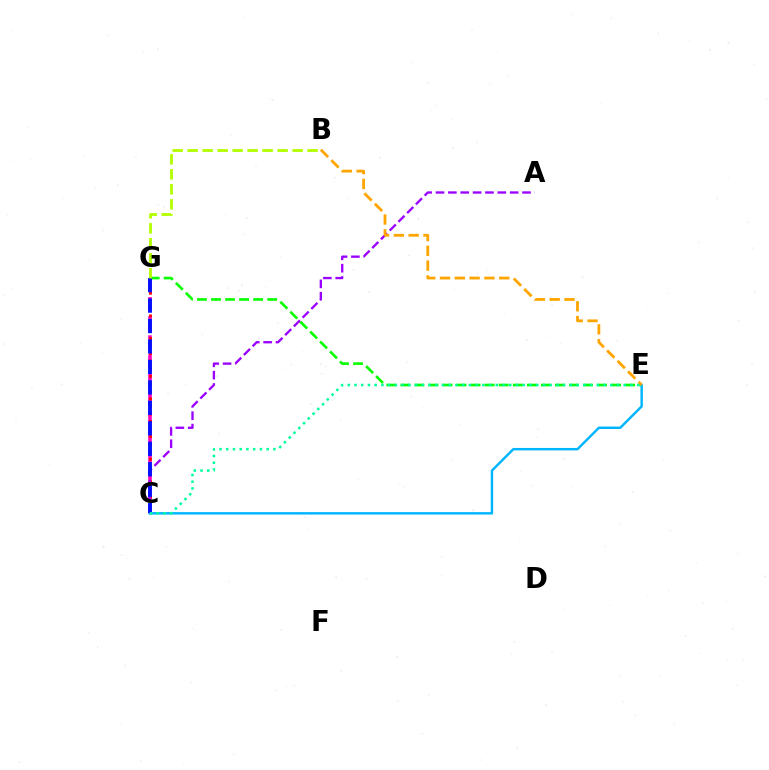{('C', 'G'): [{'color': '#ff00bd', 'line_style': 'dashed', 'thickness': 2.59}, {'color': '#ff0000', 'line_style': 'dotted', 'thickness': 2.05}, {'color': '#0010ff', 'line_style': 'dashed', 'thickness': 2.78}], ('E', 'G'): [{'color': '#08ff00', 'line_style': 'dashed', 'thickness': 1.91}], ('C', 'E'): [{'color': '#00b5ff', 'line_style': 'solid', 'thickness': 1.75}, {'color': '#00ff9d', 'line_style': 'dotted', 'thickness': 1.83}], ('A', 'C'): [{'color': '#9b00ff', 'line_style': 'dashed', 'thickness': 1.68}], ('B', 'E'): [{'color': '#ffa500', 'line_style': 'dashed', 'thickness': 2.01}], ('B', 'G'): [{'color': '#b3ff00', 'line_style': 'dashed', 'thickness': 2.04}]}